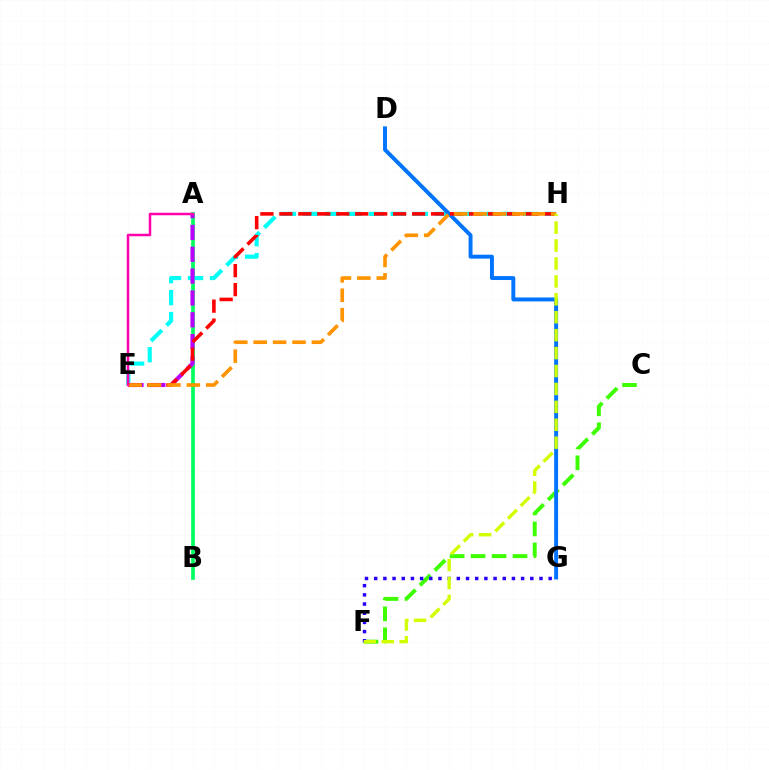{('C', 'F'): [{'color': '#3dff00', 'line_style': 'dashed', 'thickness': 2.85}], ('A', 'B'): [{'color': '#00ff5c', 'line_style': 'solid', 'thickness': 2.65}], ('E', 'H'): [{'color': '#00fff6', 'line_style': 'dashed', 'thickness': 2.99}, {'color': '#ff0000', 'line_style': 'dashed', 'thickness': 2.58}, {'color': '#ff9400', 'line_style': 'dashed', 'thickness': 2.64}], ('A', 'E'): [{'color': '#b900ff', 'line_style': 'dashed', 'thickness': 2.97}, {'color': '#ff00ac', 'line_style': 'solid', 'thickness': 1.8}], ('D', 'G'): [{'color': '#0074ff', 'line_style': 'solid', 'thickness': 2.83}], ('F', 'G'): [{'color': '#2500ff', 'line_style': 'dotted', 'thickness': 2.49}], ('F', 'H'): [{'color': '#d1ff00', 'line_style': 'dashed', 'thickness': 2.43}]}